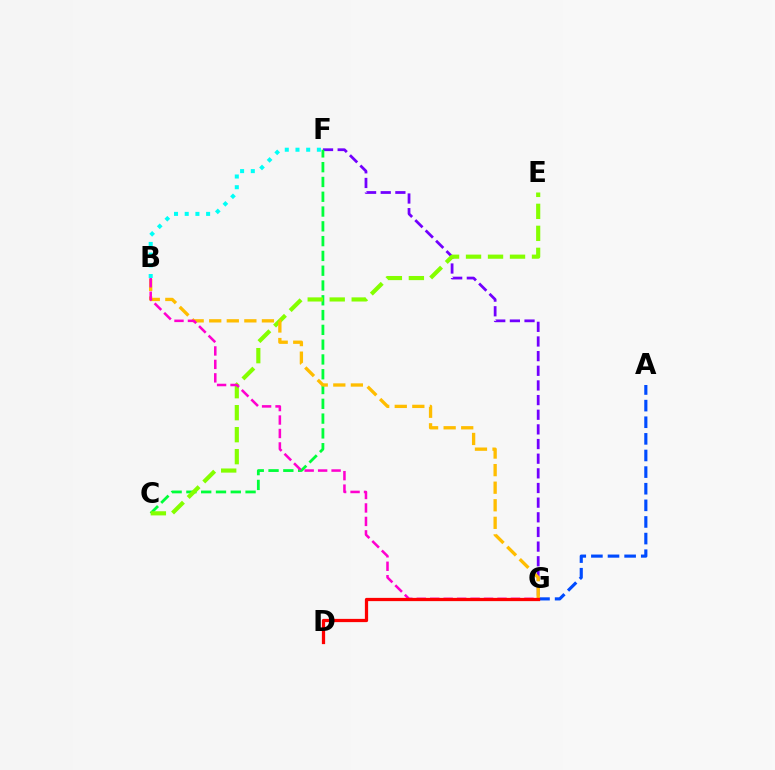{('A', 'G'): [{'color': '#004bff', 'line_style': 'dashed', 'thickness': 2.26}], ('F', 'G'): [{'color': '#7200ff', 'line_style': 'dashed', 'thickness': 1.99}], ('C', 'F'): [{'color': '#00ff39', 'line_style': 'dashed', 'thickness': 2.01}], ('B', 'F'): [{'color': '#00fff6', 'line_style': 'dotted', 'thickness': 2.91}], ('C', 'E'): [{'color': '#84ff00', 'line_style': 'dashed', 'thickness': 2.99}], ('B', 'G'): [{'color': '#ffbd00', 'line_style': 'dashed', 'thickness': 2.39}, {'color': '#ff00cf', 'line_style': 'dashed', 'thickness': 1.83}], ('D', 'G'): [{'color': '#ff0000', 'line_style': 'solid', 'thickness': 2.34}]}